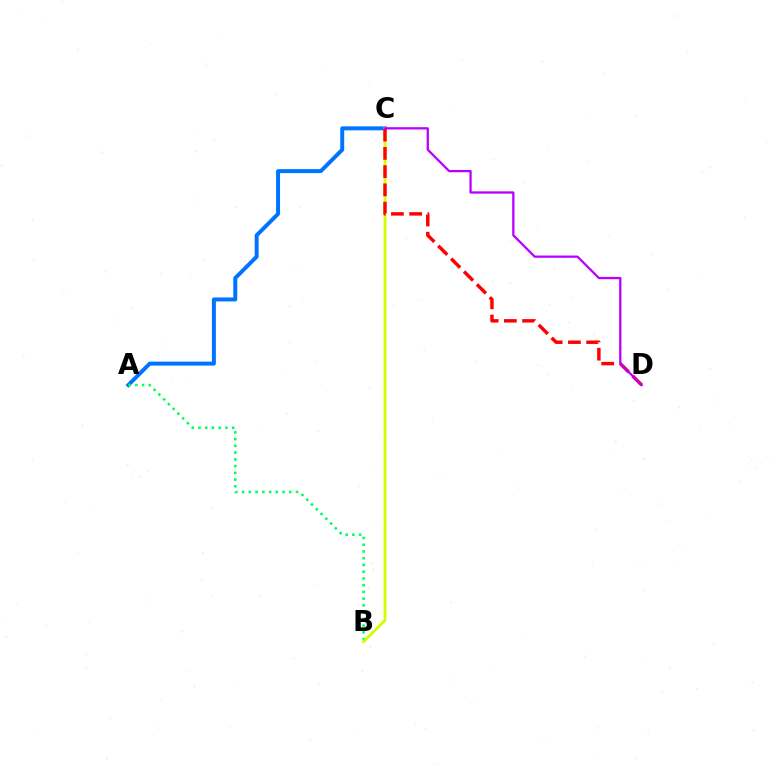{('A', 'C'): [{'color': '#0074ff', 'line_style': 'solid', 'thickness': 2.85}], ('A', 'B'): [{'color': '#00ff5c', 'line_style': 'dotted', 'thickness': 1.83}], ('B', 'C'): [{'color': '#d1ff00', 'line_style': 'solid', 'thickness': 2.05}], ('C', 'D'): [{'color': '#ff0000', 'line_style': 'dashed', 'thickness': 2.48}, {'color': '#b900ff', 'line_style': 'solid', 'thickness': 1.64}]}